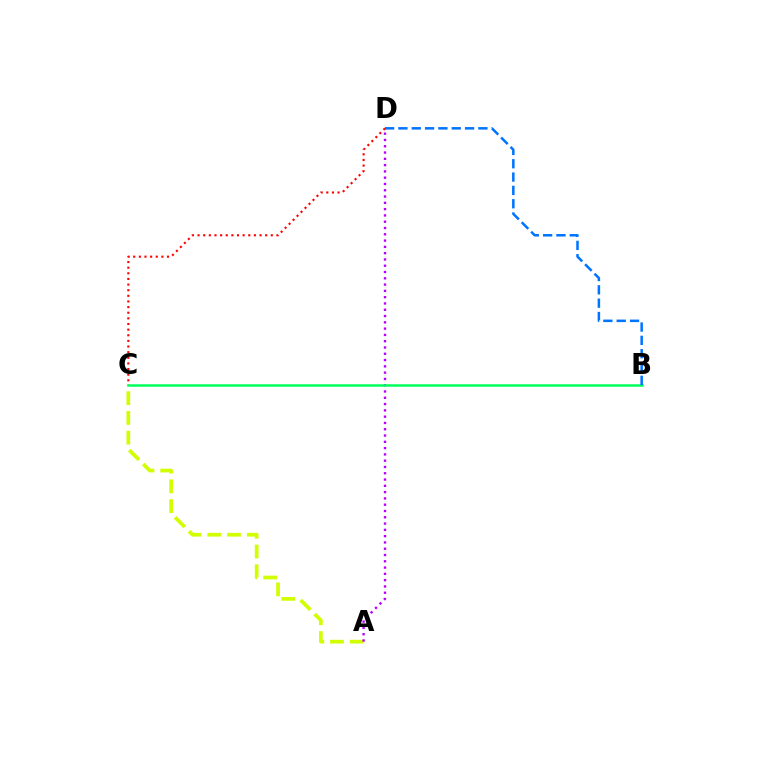{('A', 'C'): [{'color': '#d1ff00', 'line_style': 'dashed', 'thickness': 2.68}], ('A', 'D'): [{'color': '#b900ff', 'line_style': 'dotted', 'thickness': 1.71}], ('B', 'C'): [{'color': '#00ff5c', 'line_style': 'solid', 'thickness': 1.8}], ('B', 'D'): [{'color': '#0074ff', 'line_style': 'dashed', 'thickness': 1.81}], ('C', 'D'): [{'color': '#ff0000', 'line_style': 'dotted', 'thickness': 1.53}]}